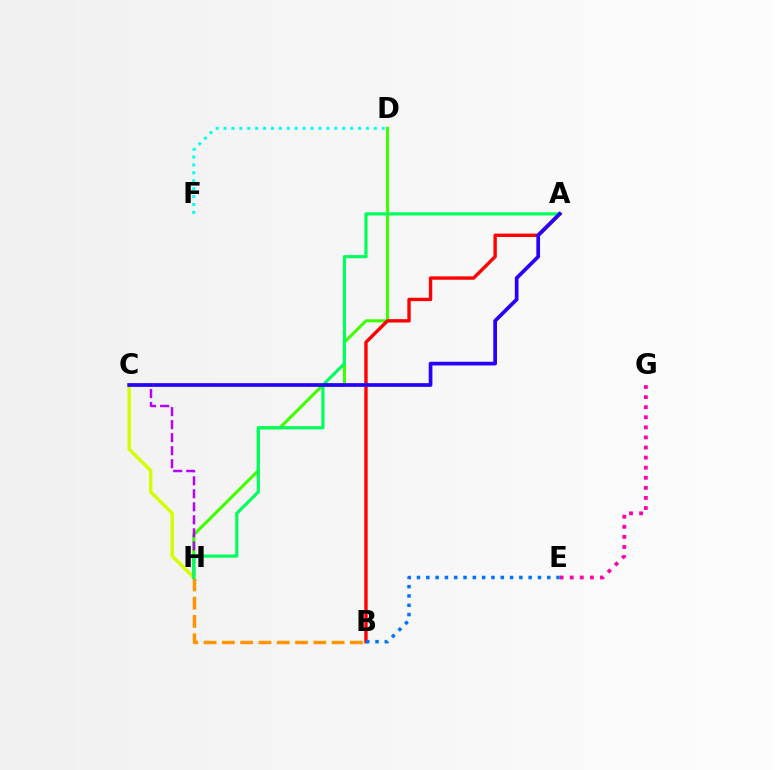{('D', 'H'): [{'color': '#3dff00', 'line_style': 'solid', 'thickness': 2.21}], ('C', 'H'): [{'color': '#d1ff00', 'line_style': 'solid', 'thickness': 2.46}, {'color': '#b900ff', 'line_style': 'dashed', 'thickness': 1.77}], ('A', 'B'): [{'color': '#ff0000', 'line_style': 'solid', 'thickness': 2.43}], ('E', 'G'): [{'color': '#ff00ac', 'line_style': 'dotted', 'thickness': 2.74}], ('B', 'H'): [{'color': '#ff9400', 'line_style': 'dashed', 'thickness': 2.49}], ('D', 'F'): [{'color': '#00fff6', 'line_style': 'dotted', 'thickness': 2.15}], ('A', 'H'): [{'color': '#00ff5c', 'line_style': 'solid', 'thickness': 2.29}], ('A', 'C'): [{'color': '#2500ff', 'line_style': 'solid', 'thickness': 2.66}], ('B', 'E'): [{'color': '#0074ff', 'line_style': 'dotted', 'thickness': 2.53}]}